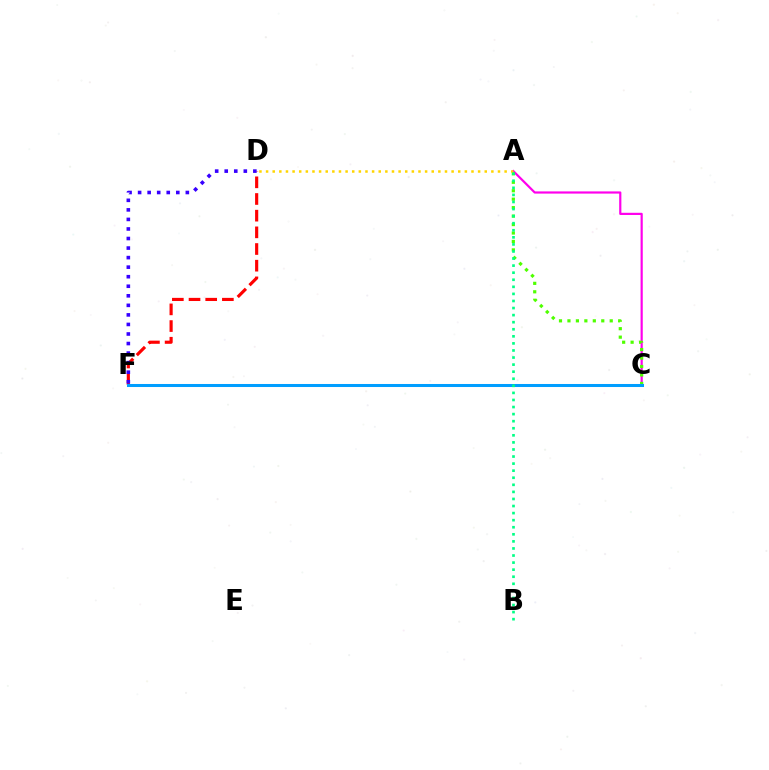{('A', 'C'): [{'color': '#ff00ed', 'line_style': 'solid', 'thickness': 1.58}, {'color': '#4fff00', 'line_style': 'dotted', 'thickness': 2.3}], ('D', 'F'): [{'color': '#ff0000', 'line_style': 'dashed', 'thickness': 2.27}, {'color': '#3700ff', 'line_style': 'dotted', 'thickness': 2.59}], ('A', 'D'): [{'color': '#ffd500', 'line_style': 'dotted', 'thickness': 1.8}], ('C', 'F'): [{'color': '#009eff', 'line_style': 'solid', 'thickness': 2.18}], ('A', 'B'): [{'color': '#00ff86', 'line_style': 'dotted', 'thickness': 1.92}]}